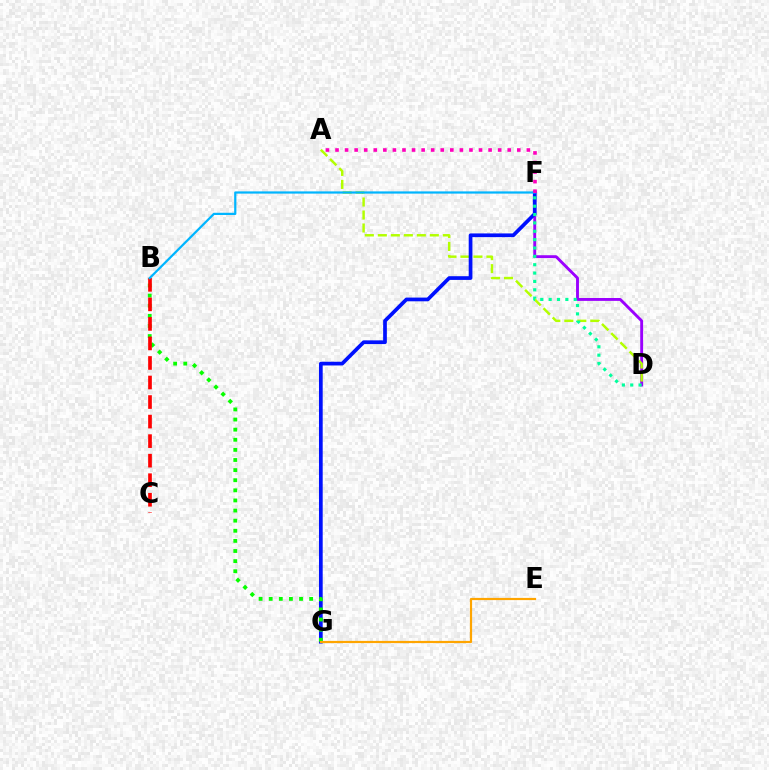{('D', 'F'): [{'color': '#9b00ff', 'line_style': 'solid', 'thickness': 2.08}, {'color': '#00ff9d', 'line_style': 'dotted', 'thickness': 2.27}], ('A', 'D'): [{'color': '#b3ff00', 'line_style': 'dashed', 'thickness': 1.77}], ('F', 'G'): [{'color': '#0010ff', 'line_style': 'solid', 'thickness': 2.67}], ('B', 'G'): [{'color': '#08ff00', 'line_style': 'dotted', 'thickness': 2.75}], ('E', 'G'): [{'color': '#ffa500', 'line_style': 'solid', 'thickness': 1.58}], ('B', 'C'): [{'color': '#ff0000', 'line_style': 'dashed', 'thickness': 2.65}], ('B', 'F'): [{'color': '#00b5ff', 'line_style': 'solid', 'thickness': 1.6}], ('A', 'F'): [{'color': '#ff00bd', 'line_style': 'dotted', 'thickness': 2.6}]}